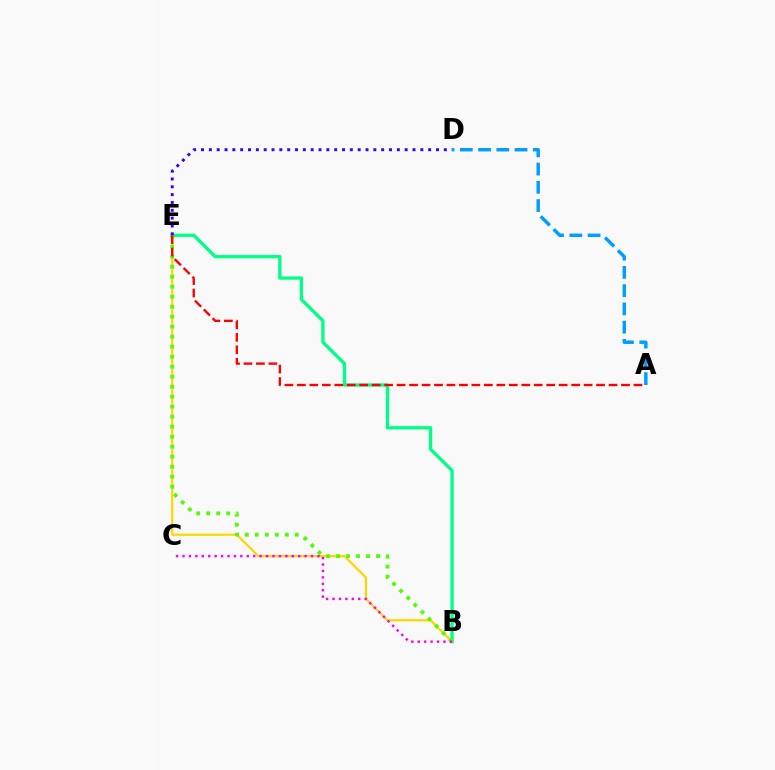{('B', 'E'): [{'color': '#ffd500', 'line_style': 'solid', 'thickness': 1.6}, {'color': '#00ff86', 'line_style': 'solid', 'thickness': 2.37}, {'color': '#4fff00', 'line_style': 'dotted', 'thickness': 2.72}], ('D', 'E'): [{'color': '#3700ff', 'line_style': 'dotted', 'thickness': 2.13}], ('A', 'E'): [{'color': '#ff0000', 'line_style': 'dashed', 'thickness': 1.69}], ('B', 'C'): [{'color': '#ff00ed', 'line_style': 'dotted', 'thickness': 1.75}], ('A', 'D'): [{'color': '#009eff', 'line_style': 'dashed', 'thickness': 2.48}]}